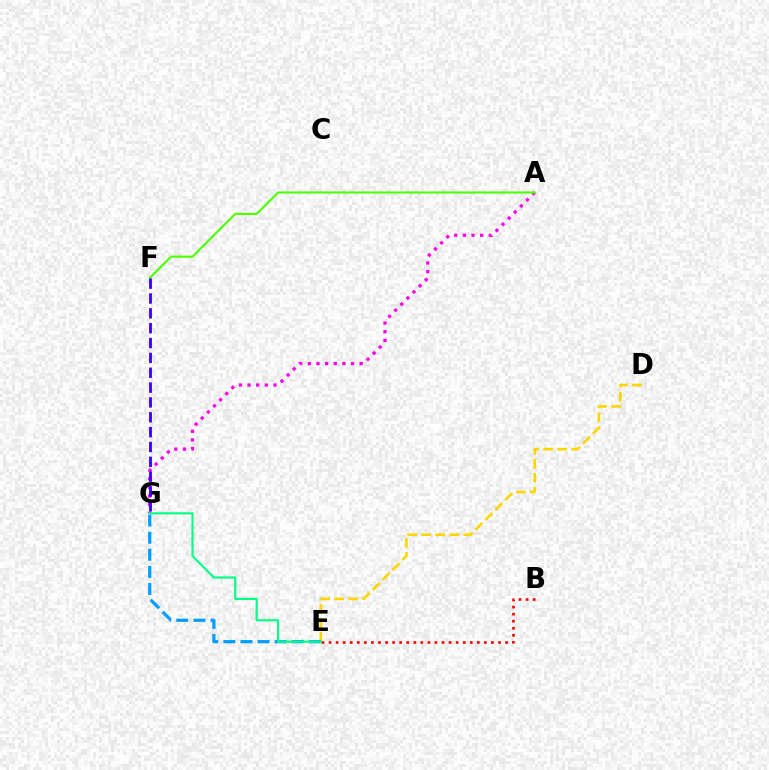{('A', 'G'): [{'color': '#ff00ed', 'line_style': 'dotted', 'thickness': 2.35}], ('A', 'F'): [{'color': '#4fff00', 'line_style': 'solid', 'thickness': 1.53}], ('D', 'E'): [{'color': '#ffd500', 'line_style': 'dashed', 'thickness': 1.91}], ('E', 'G'): [{'color': '#009eff', 'line_style': 'dashed', 'thickness': 2.32}, {'color': '#00ff86', 'line_style': 'solid', 'thickness': 1.53}], ('B', 'E'): [{'color': '#ff0000', 'line_style': 'dotted', 'thickness': 1.92}], ('F', 'G'): [{'color': '#3700ff', 'line_style': 'dashed', 'thickness': 2.02}]}